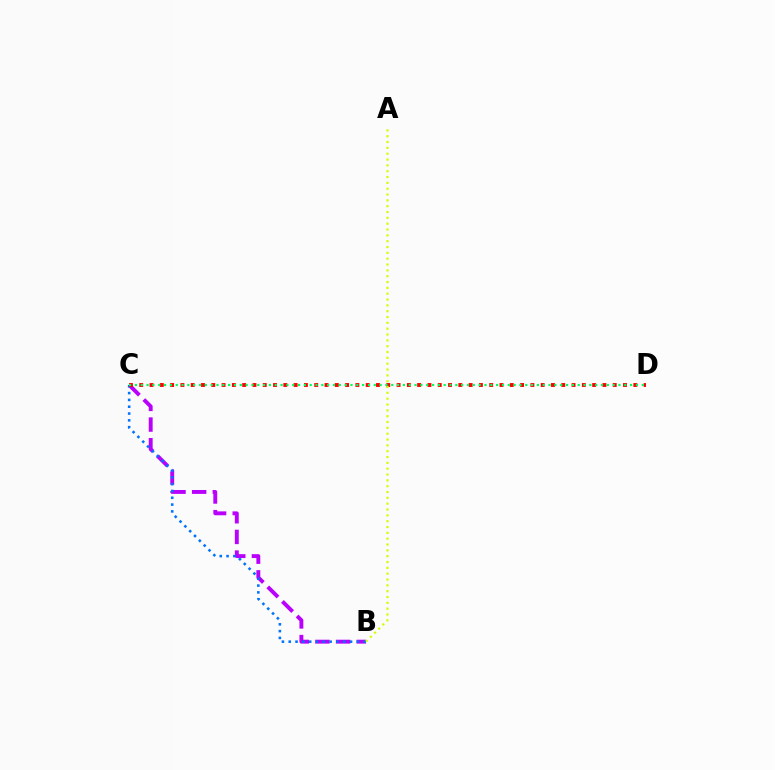{('B', 'C'): [{'color': '#b900ff', 'line_style': 'dashed', 'thickness': 2.81}, {'color': '#0074ff', 'line_style': 'dotted', 'thickness': 1.85}], ('C', 'D'): [{'color': '#ff0000', 'line_style': 'dotted', 'thickness': 2.8}, {'color': '#00ff5c', 'line_style': 'dotted', 'thickness': 1.58}], ('A', 'B'): [{'color': '#d1ff00', 'line_style': 'dotted', 'thickness': 1.58}]}